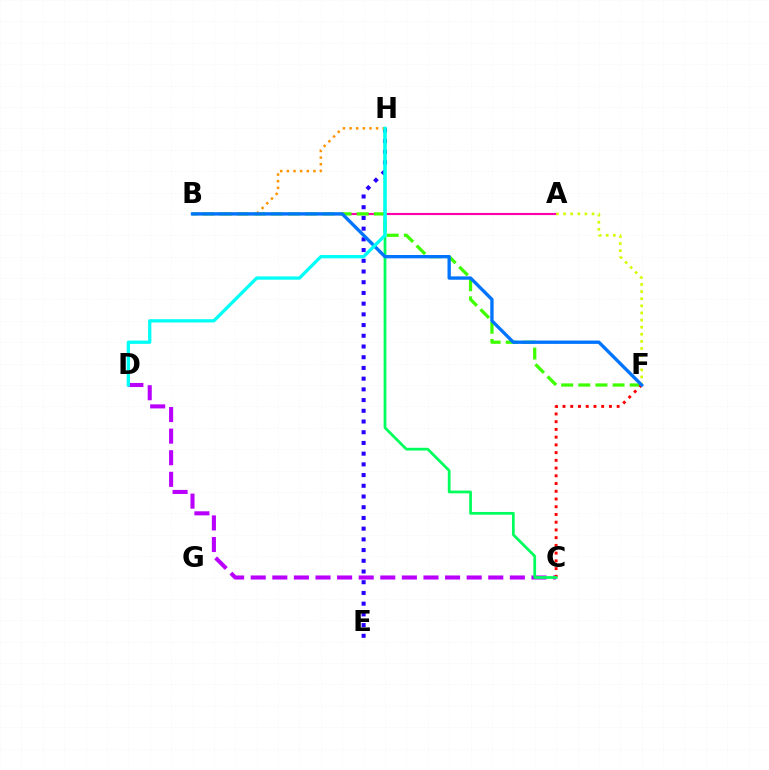{('A', 'B'): [{'color': '#ff00ac', 'line_style': 'solid', 'thickness': 1.56}], ('B', 'F'): [{'color': '#3dff00', 'line_style': 'dashed', 'thickness': 2.33}, {'color': '#0074ff', 'line_style': 'solid', 'thickness': 2.4}], ('C', 'D'): [{'color': '#b900ff', 'line_style': 'dashed', 'thickness': 2.93}], ('C', 'F'): [{'color': '#ff0000', 'line_style': 'dotted', 'thickness': 2.1}], ('E', 'H'): [{'color': '#2500ff', 'line_style': 'dotted', 'thickness': 2.91}], ('C', 'H'): [{'color': '#00ff5c', 'line_style': 'solid', 'thickness': 1.98}], ('A', 'F'): [{'color': '#d1ff00', 'line_style': 'dotted', 'thickness': 1.93}], ('B', 'H'): [{'color': '#ff9400', 'line_style': 'dotted', 'thickness': 1.8}], ('D', 'H'): [{'color': '#00fff6', 'line_style': 'solid', 'thickness': 2.36}]}